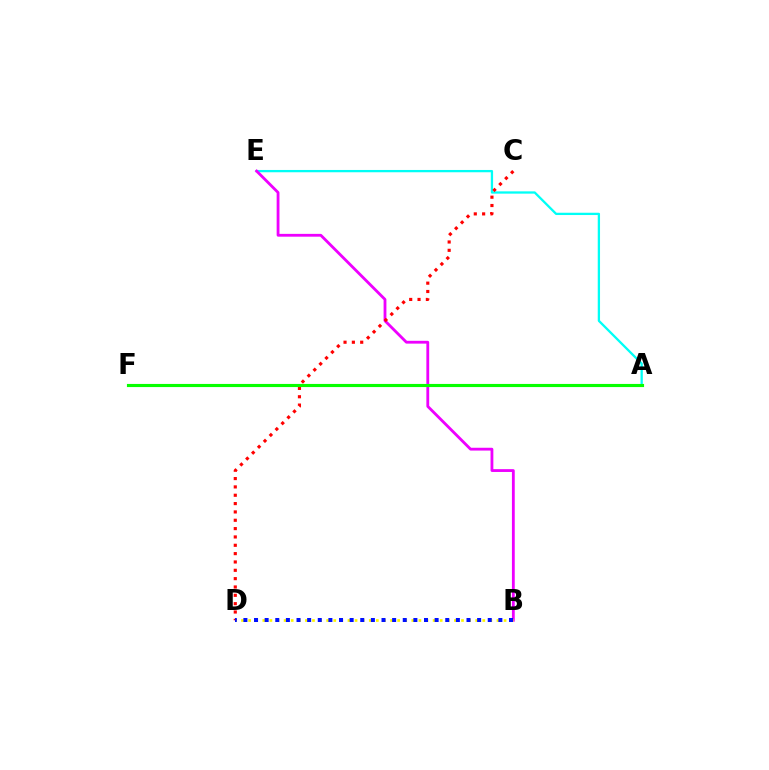{('A', 'E'): [{'color': '#00fff6', 'line_style': 'solid', 'thickness': 1.65}], ('B', 'E'): [{'color': '#ee00ff', 'line_style': 'solid', 'thickness': 2.03}], ('B', 'D'): [{'color': '#fcf500', 'line_style': 'dotted', 'thickness': 1.93}, {'color': '#0010ff', 'line_style': 'dotted', 'thickness': 2.89}], ('C', 'D'): [{'color': '#ff0000', 'line_style': 'dotted', 'thickness': 2.27}], ('A', 'F'): [{'color': '#08ff00', 'line_style': 'solid', 'thickness': 2.26}]}